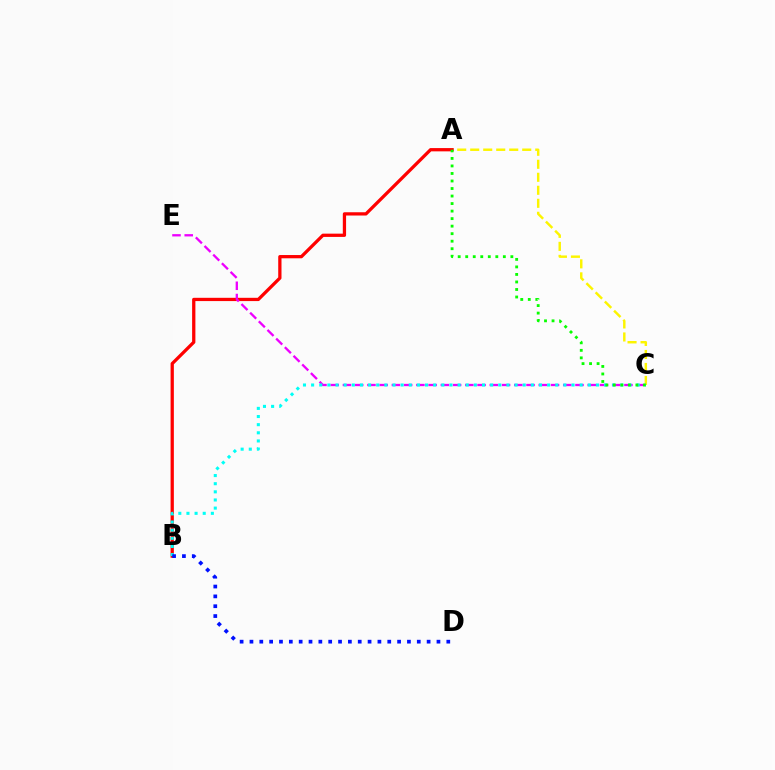{('A', 'C'): [{'color': '#fcf500', 'line_style': 'dashed', 'thickness': 1.77}, {'color': '#08ff00', 'line_style': 'dotted', 'thickness': 2.04}], ('A', 'B'): [{'color': '#ff0000', 'line_style': 'solid', 'thickness': 2.35}], ('C', 'E'): [{'color': '#ee00ff', 'line_style': 'dashed', 'thickness': 1.66}], ('B', 'C'): [{'color': '#00fff6', 'line_style': 'dotted', 'thickness': 2.21}], ('B', 'D'): [{'color': '#0010ff', 'line_style': 'dotted', 'thickness': 2.67}]}